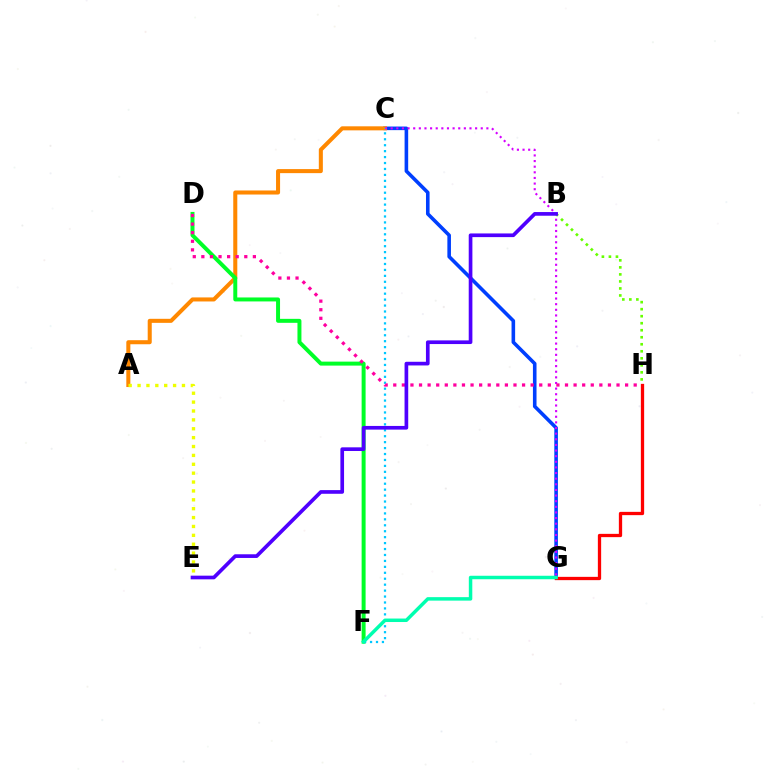{('C', 'G'): [{'color': '#003fff', 'line_style': 'solid', 'thickness': 2.59}, {'color': '#d600ff', 'line_style': 'dotted', 'thickness': 1.53}], ('G', 'H'): [{'color': '#ff0000', 'line_style': 'solid', 'thickness': 2.37}], ('A', 'C'): [{'color': '#ff8800', 'line_style': 'solid', 'thickness': 2.91}], ('A', 'E'): [{'color': '#eeff00', 'line_style': 'dotted', 'thickness': 2.41}], ('D', 'F'): [{'color': '#00ff27', 'line_style': 'solid', 'thickness': 2.86}], ('C', 'F'): [{'color': '#00c7ff', 'line_style': 'dotted', 'thickness': 1.61}], ('F', 'G'): [{'color': '#00ffaf', 'line_style': 'solid', 'thickness': 2.51}], ('D', 'H'): [{'color': '#ff00a0', 'line_style': 'dotted', 'thickness': 2.33}], ('B', 'H'): [{'color': '#66ff00', 'line_style': 'dotted', 'thickness': 1.91}], ('B', 'E'): [{'color': '#4f00ff', 'line_style': 'solid', 'thickness': 2.65}]}